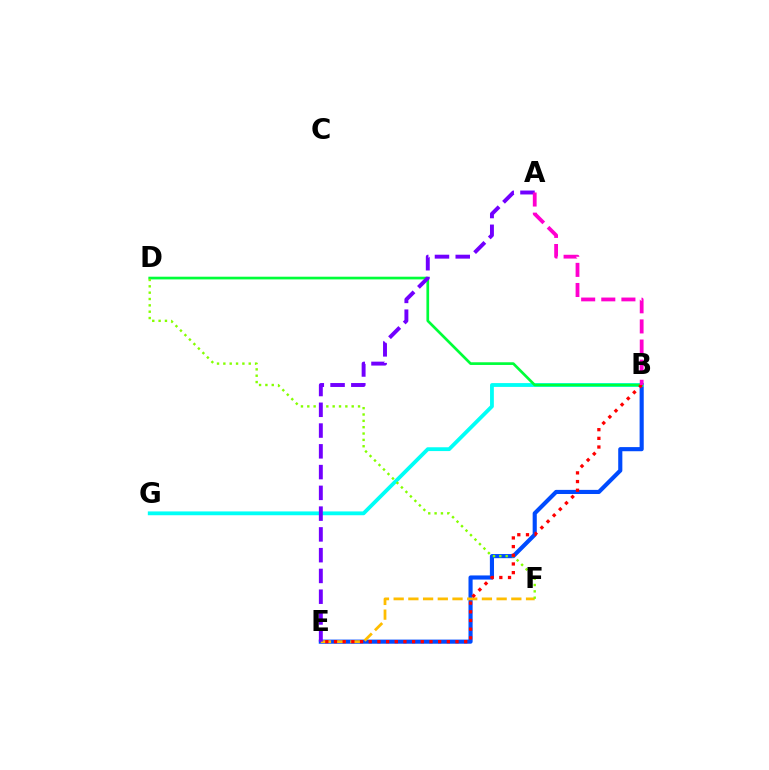{('B', 'E'): [{'color': '#004bff', 'line_style': 'solid', 'thickness': 2.97}, {'color': '#ff0000', 'line_style': 'dotted', 'thickness': 2.36}], ('E', 'F'): [{'color': '#ffbd00', 'line_style': 'dashed', 'thickness': 2.0}], ('B', 'G'): [{'color': '#00fff6', 'line_style': 'solid', 'thickness': 2.74}], ('B', 'D'): [{'color': '#00ff39', 'line_style': 'solid', 'thickness': 1.94}], ('D', 'F'): [{'color': '#84ff00', 'line_style': 'dotted', 'thickness': 1.72}], ('A', 'E'): [{'color': '#7200ff', 'line_style': 'dashed', 'thickness': 2.82}], ('A', 'B'): [{'color': '#ff00cf', 'line_style': 'dashed', 'thickness': 2.73}]}